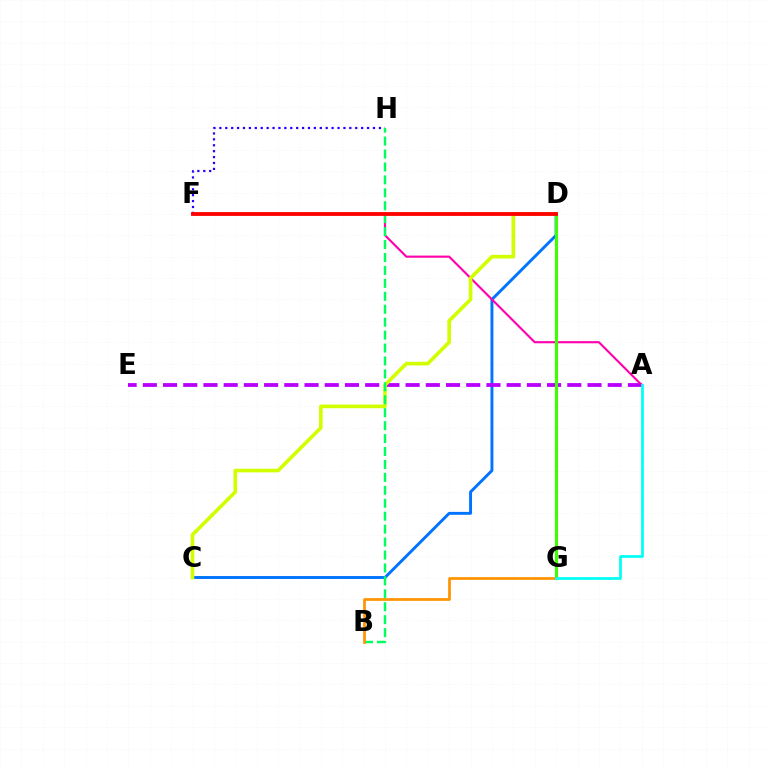{('C', 'D'): [{'color': '#0074ff', 'line_style': 'solid', 'thickness': 2.1}, {'color': '#d1ff00', 'line_style': 'solid', 'thickness': 2.62}], ('A', 'E'): [{'color': '#b900ff', 'line_style': 'dashed', 'thickness': 2.75}], ('A', 'F'): [{'color': '#ff00ac', 'line_style': 'solid', 'thickness': 1.53}], ('F', 'H'): [{'color': '#2500ff', 'line_style': 'dotted', 'thickness': 1.61}], ('B', 'H'): [{'color': '#00ff5c', 'line_style': 'dashed', 'thickness': 1.76}], ('D', 'G'): [{'color': '#3dff00', 'line_style': 'solid', 'thickness': 2.22}], ('B', 'G'): [{'color': '#ff9400', 'line_style': 'solid', 'thickness': 1.96}], ('D', 'F'): [{'color': '#ff0000', 'line_style': 'solid', 'thickness': 2.74}], ('A', 'G'): [{'color': '#00fff6', 'line_style': 'solid', 'thickness': 1.96}]}